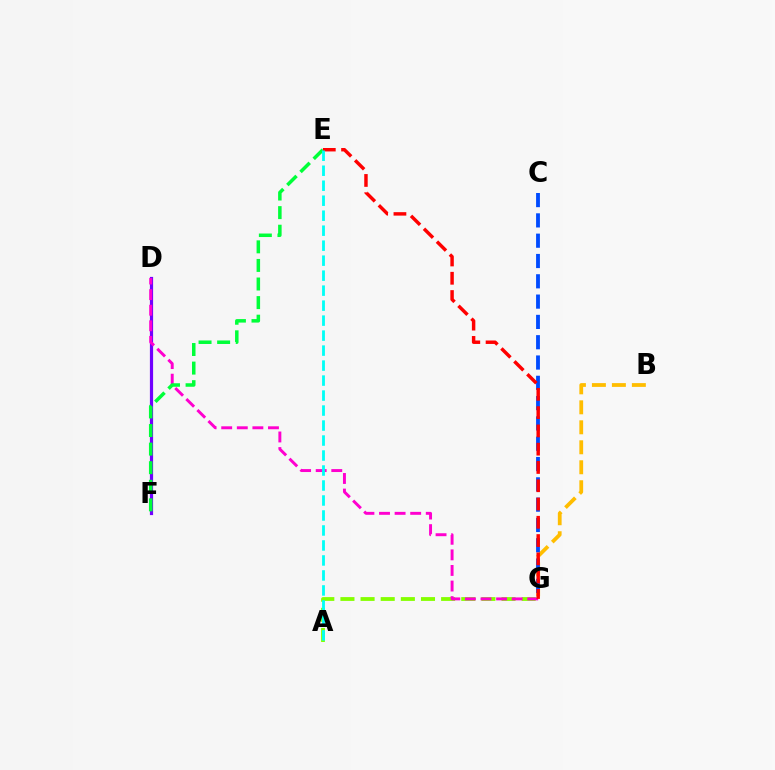{('B', 'G'): [{'color': '#ffbd00', 'line_style': 'dashed', 'thickness': 2.71}], ('C', 'G'): [{'color': '#004bff', 'line_style': 'dashed', 'thickness': 2.76}], ('A', 'G'): [{'color': '#84ff00', 'line_style': 'dashed', 'thickness': 2.74}], ('D', 'F'): [{'color': '#7200ff', 'line_style': 'solid', 'thickness': 2.3}], ('D', 'G'): [{'color': '#ff00cf', 'line_style': 'dashed', 'thickness': 2.12}], ('E', 'F'): [{'color': '#00ff39', 'line_style': 'dashed', 'thickness': 2.52}], ('E', 'G'): [{'color': '#ff0000', 'line_style': 'dashed', 'thickness': 2.48}], ('A', 'E'): [{'color': '#00fff6', 'line_style': 'dashed', 'thickness': 2.04}]}